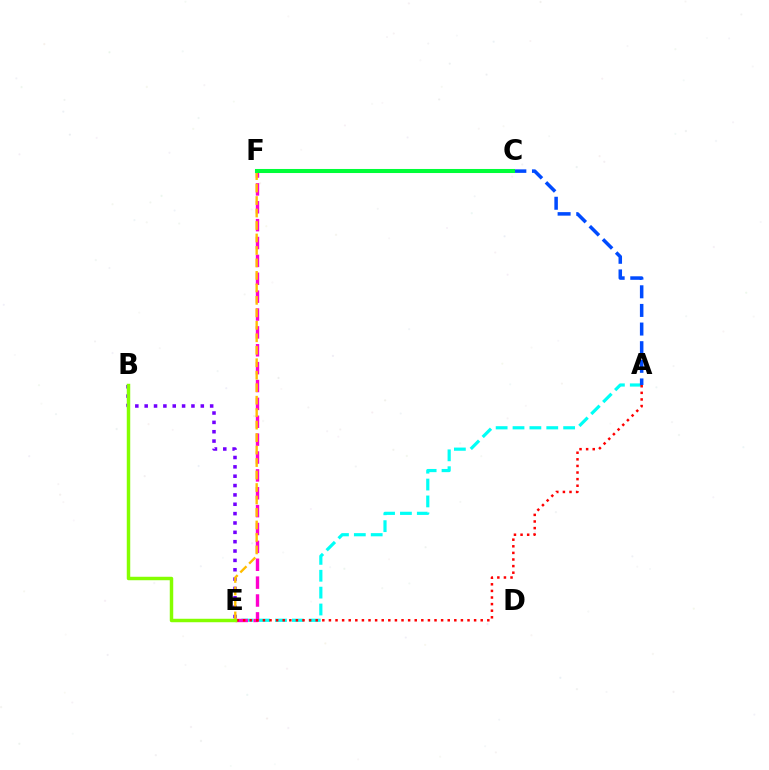{('A', 'E'): [{'color': '#00fff6', 'line_style': 'dashed', 'thickness': 2.29}, {'color': '#ff0000', 'line_style': 'dotted', 'thickness': 1.79}], ('E', 'F'): [{'color': '#ff00cf', 'line_style': 'dashed', 'thickness': 2.43}, {'color': '#ffbd00', 'line_style': 'dashed', 'thickness': 1.7}], ('A', 'C'): [{'color': '#004bff', 'line_style': 'dashed', 'thickness': 2.53}], ('B', 'E'): [{'color': '#7200ff', 'line_style': 'dotted', 'thickness': 2.54}, {'color': '#84ff00', 'line_style': 'solid', 'thickness': 2.49}], ('C', 'F'): [{'color': '#00ff39', 'line_style': 'solid', 'thickness': 2.92}]}